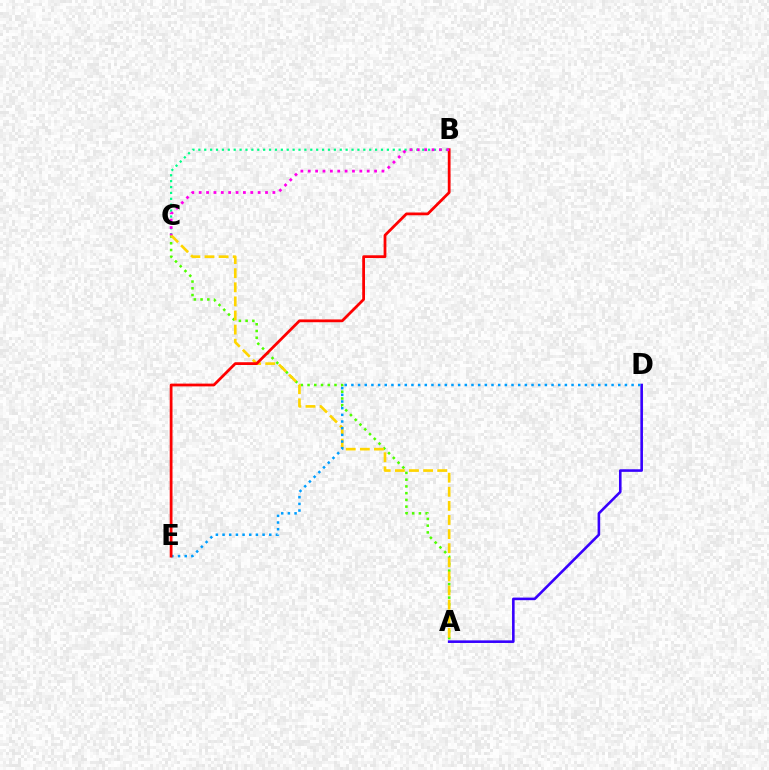{('A', 'D'): [{'color': '#3700ff', 'line_style': 'solid', 'thickness': 1.87}], ('B', 'C'): [{'color': '#00ff86', 'line_style': 'dotted', 'thickness': 1.6}, {'color': '#ff00ed', 'line_style': 'dotted', 'thickness': 2.0}], ('A', 'C'): [{'color': '#4fff00', 'line_style': 'dotted', 'thickness': 1.83}, {'color': '#ffd500', 'line_style': 'dashed', 'thickness': 1.92}], ('D', 'E'): [{'color': '#009eff', 'line_style': 'dotted', 'thickness': 1.81}], ('B', 'E'): [{'color': '#ff0000', 'line_style': 'solid', 'thickness': 2.0}]}